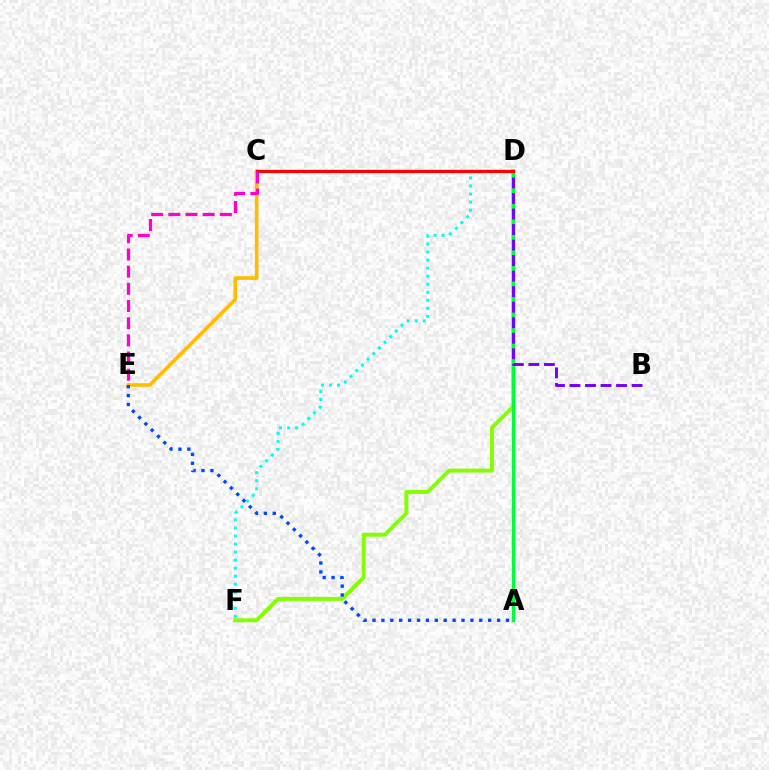{('C', 'E'): [{'color': '#ffbd00', 'line_style': 'solid', 'thickness': 2.62}, {'color': '#ff00cf', 'line_style': 'dashed', 'thickness': 2.33}], ('D', 'F'): [{'color': '#84ff00', 'line_style': 'solid', 'thickness': 2.83}, {'color': '#00fff6', 'line_style': 'dotted', 'thickness': 2.18}], ('A', 'D'): [{'color': '#00ff39', 'line_style': 'solid', 'thickness': 2.41}], ('B', 'D'): [{'color': '#7200ff', 'line_style': 'dashed', 'thickness': 2.11}], ('C', 'D'): [{'color': '#ff0000', 'line_style': 'solid', 'thickness': 2.3}], ('A', 'E'): [{'color': '#004bff', 'line_style': 'dotted', 'thickness': 2.42}]}